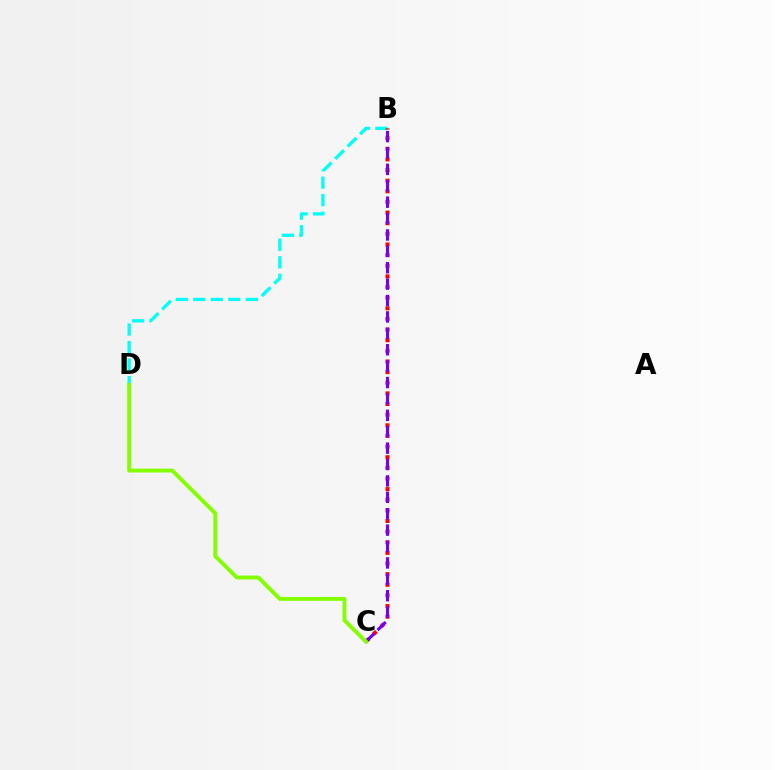{('B', 'D'): [{'color': '#00fff6', 'line_style': 'dashed', 'thickness': 2.38}], ('B', 'C'): [{'color': '#ff0000', 'line_style': 'dotted', 'thickness': 2.89}, {'color': '#7200ff', 'line_style': 'dashed', 'thickness': 2.23}], ('C', 'D'): [{'color': '#84ff00', 'line_style': 'solid', 'thickness': 2.81}]}